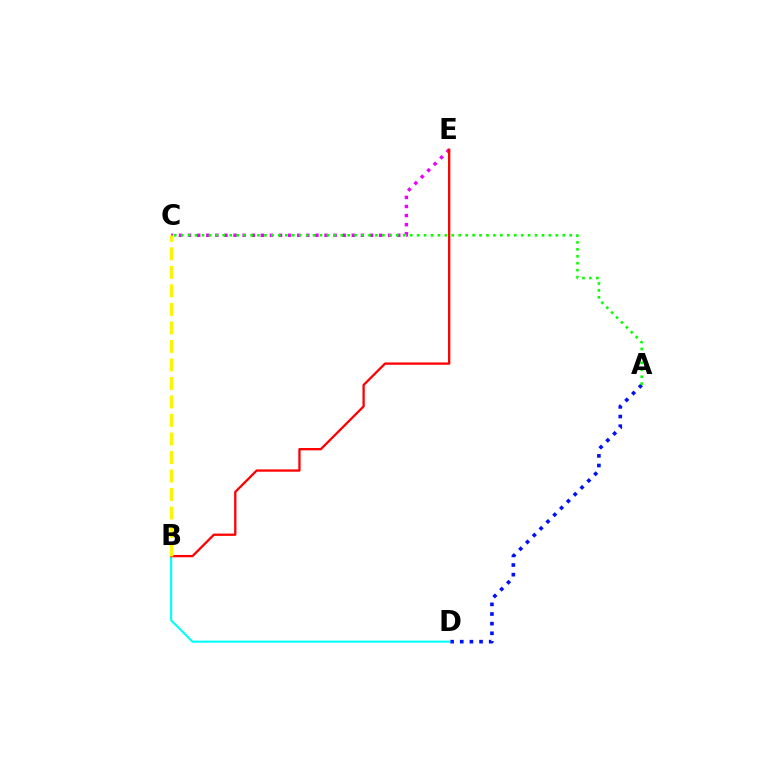{('A', 'D'): [{'color': '#0010ff', 'line_style': 'dotted', 'thickness': 2.62}], ('B', 'D'): [{'color': '#00fff6', 'line_style': 'solid', 'thickness': 1.51}], ('C', 'E'): [{'color': '#ee00ff', 'line_style': 'dotted', 'thickness': 2.47}], ('A', 'C'): [{'color': '#08ff00', 'line_style': 'dotted', 'thickness': 1.89}], ('B', 'E'): [{'color': '#ff0000', 'line_style': 'solid', 'thickness': 1.65}], ('B', 'C'): [{'color': '#fcf500', 'line_style': 'dashed', 'thickness': 2.51}]}